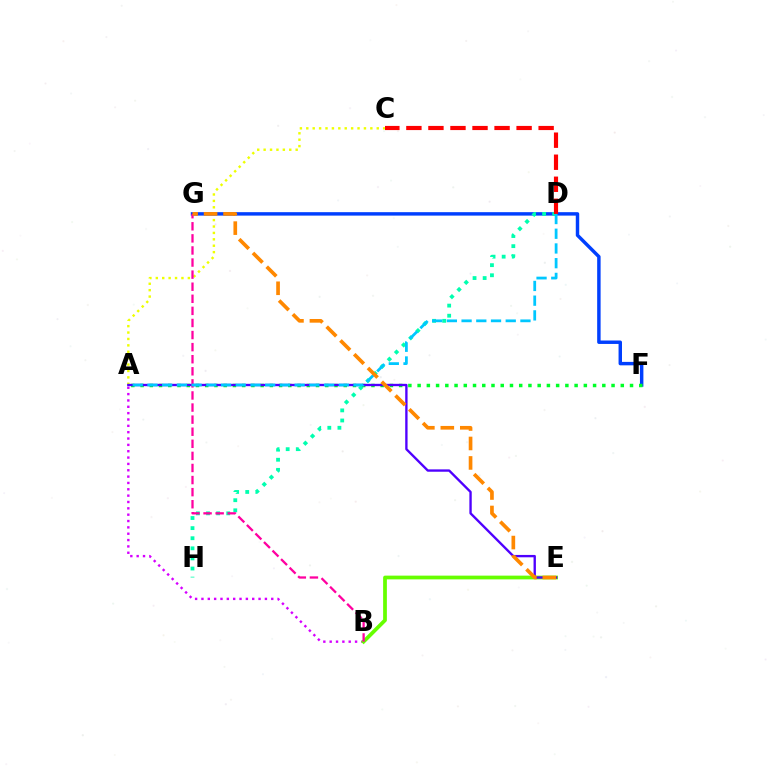{('F', 'G'): [{'color': '#003fff', 'line_style': 'solid', 'thickness': 2.48}], ('A', 'F'): [{'color': '#00ff27', 'line_style': 'dotted', 'thickness': 2.51}], ('A', 'B'): [{'color': '#d600ff', 'line_style': 'dotted', 'thickness': 1.72}], ('B', 'E'): [{'color': '#66ff00', 'line_style': 'solid', 'thickness': 2.69}], ('A', 'C'): [{'color': '#eeff00', 'line_style': 'dotted', 'thickness': 1.74}], ('A', 'E'): [{'color': '#4f00ff', 'line_style': 'solid', 'thickness': 1.7}], ('D', 'H'): [{'color': '#00ffaf', 'line_style': 'dotted', 'thickness': 2.74}], ('C', 'D'): [{'color': '#ff0000', 'line_style': 'dashed', 'thickness': 2.99}], ('B', 'G'): [{'color': '#ff00a0', 'line_style': 'dashed', 'thickness': 1.64}], ('A', 'D'): [{'color': '#00c7ff', 'line_style': 'dashed', 'thickness': 2.0}], ('E', 'G'): [{'color': '#ff8800', 'line_style': 'dashed', 'thickness': 2.64}]}